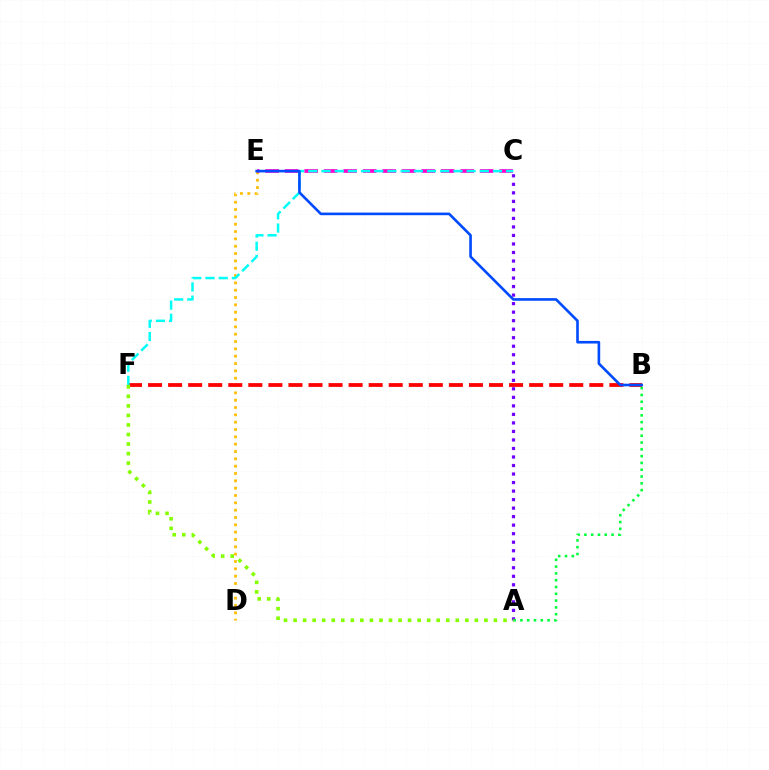{('D', 'E'): [{'color': '#ffbd00', 'line_style': 'dotted', 'thickness': 1.99}], ('C', 'E'): [{'color': '#ff00cf', 'line_style': 'dashed', 'thickness': 2.65}], ('A', 'C'): [{'color': '#7200ff', 'line_style': 'dotted', 'thickness': 2.32}], ('B', 'F'): [{'color': '#ff0000', 'line_style': 'dashed', 'thickness': 2.72}], ('A', 'B'): [{'color': '#00ff39', 'line_style': 'dotted', 'thickness': 1.85}], ('A', 'F'): [{'color': '#84ff00', 'line_style': 'dotted', 'thickness': 2.59}], ('C', 'F'): [{'color': '#00fff6', 'line_style': 'dashed', 'thickness': 1.79}], ('B', 'E'): [{'color': '#004bff', 'line_style': 'solid', 'thickness': 1.89}]}